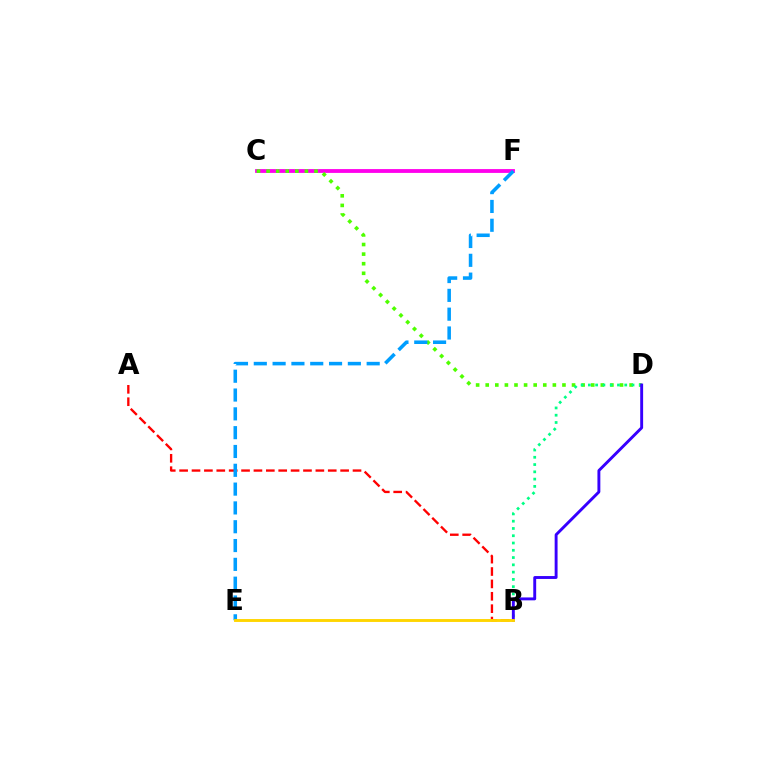{('C', 'F'): [{'color': '#ff00ed', 'line_style': 'solid', 'thickness': 2.75}], ('A', 'B'): [{'color': '#ff0000', 'line_style': 'dashed', 'thickness': 1.68}], ('C', 'D'): [{'color': '#4fff00', 'line_style': 'dotted', 'thickness': 2.61}], ('E', 'F'): [{'color': '#009eff', 'line_style': 'dashed', 'thickness': 2.56}], ('B', 'D'): [{'color': '#00ff86', 'line_style': 'dotted', 'thickness': 1.98}, {'color': '#3700ff', 'line_style': 'solid', 'thickness': 2.09}], ('B', 'E'): [{'color': '#ffd500', 'line_style': 'solid', 'thickness': 2.09}]}